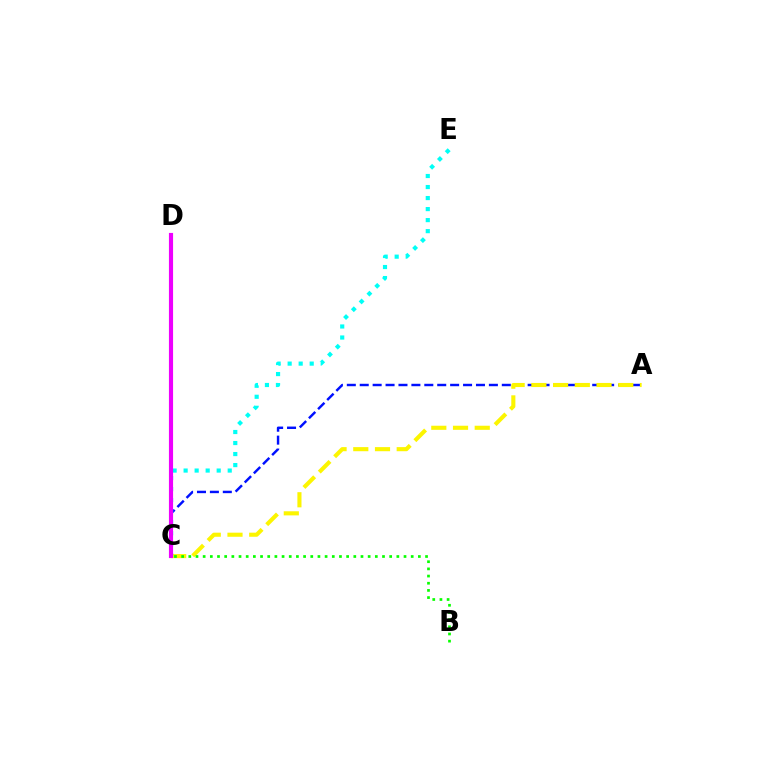{('A', 'C'): [{'color': '#0010ff', 'line_style': 'dashed', 'thickness': 1.75}, {'color': '#fcf500', 'line_style': 'dashed', 'thickness': 2.95}], ('C', 'D'): [{'color': '#ff0000', 'line_style': 'solid', 'thickness': 2.67}, {'color': '#ee00ff', 'line_style': 'solid', 'thickness': 2.98}], ('C', 'E'): [{'color': '#00fff6', 'line_style': 'dotted', 'thickness': 3.0}], ('B', 'C'): [{'color': '#08ff00', 'line_style': 'dotted', 'thickness': 1.95}]}